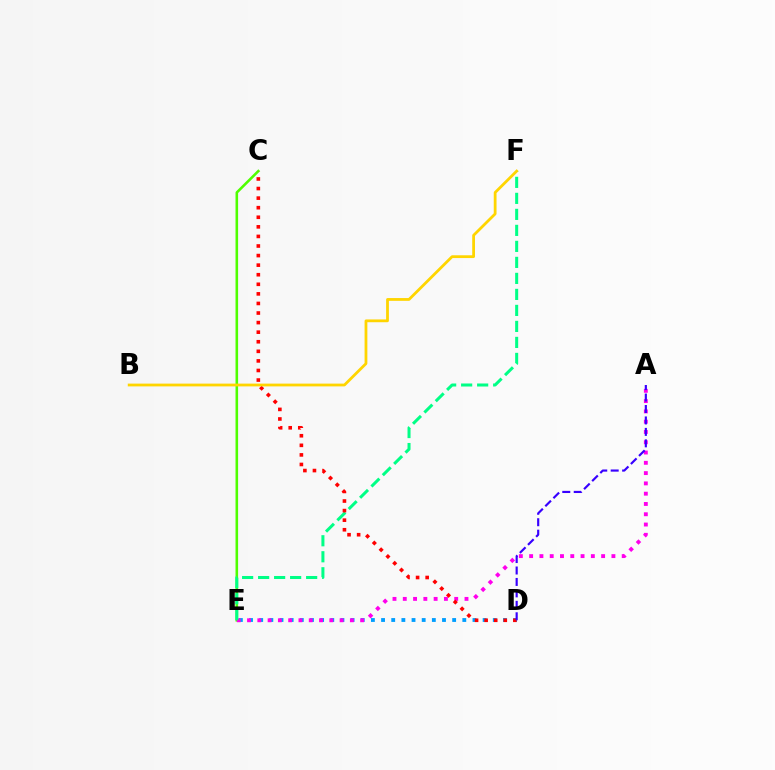{('C', 'E'): [{'color': '#4fff00', 'line_style': 'solid', 'thickness': 1.86}], ('D', 'E'): [{'color': '#009eff', 'line_style': 'dotted', 'thickness': 2.76}], ('A', 'E'): [{'color': '#ff00ed', 'line_style': 'dotted', 'thickness': 2.79}], ('E', 'F'): [{'color': '#00ff86', 'line_style': 'dashed', 'thickness': 2.17}], ('C', 'D'): [{'color': '#ff0000', 'line_style': 'dotted', 'thickness': 2.6}], ('B', 'F'): [{'color': '#ffd500', 'line_style': 'solid', 'thickness': 2.0}], ('A', 'D'): [{'color': '#3700ff', 'line_style': 'dashed', 'thickness': 1.56}]}